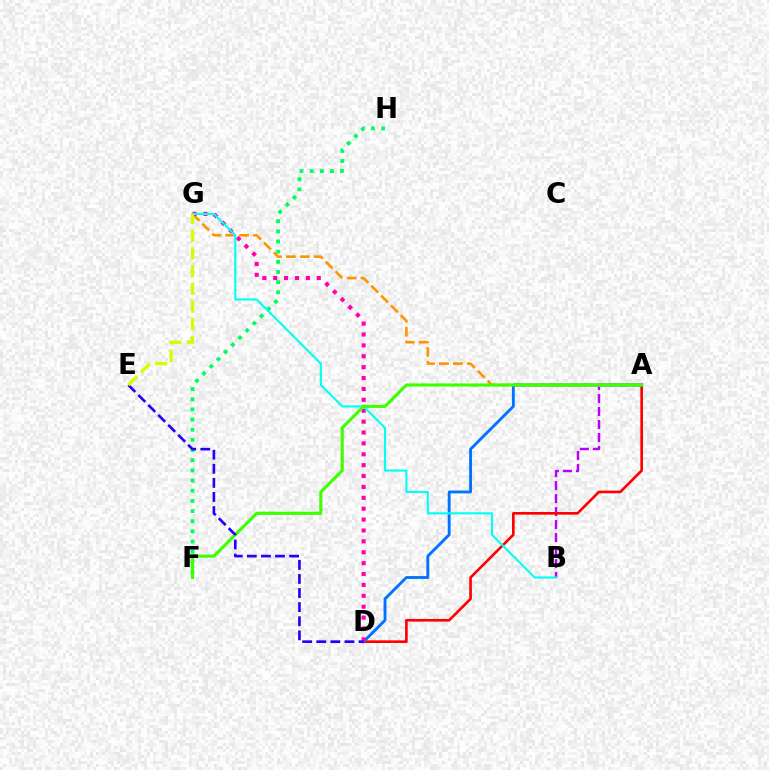{('A', 'B'): [{'color': '#b900ff', 'line_style': 'dashed', 'thickness': 1.77}], ('A', 'D'): [{'color': '#ff0000', 'line_style': 'solid', 'thickness': 1.9}, {'color': '#0074ff', 'line_style': 'solid', 'thickness': 2.07}], ('F', 'H'): [{'color': '#00ff5c', 'line_style': 'dotted', 'thickness': 2.76}], ('A', 'G'): [{'color': '#ff9400', 'line_style': 'dashed', 'thickness': 1.89}], ('D', 'G'): [{'color': '#ff00ac', 'line_style': 'dotted', 'thickness': 2.96}], ('B', 'G'): [{'color': '#00fff6', 'line_style': 'solid', 'thickness': 1.51}], ('A', 'F'): [{'color': '#3dff00', 'line_style': 'solid', 'thickness': 2.24}], ('D', 'E'): [{'color': '#2500ff', 'line_style': 'dashed', 'thickness': 1.91}], ('E', 'G'): [{'color': '#d1ff00', 'line_style': 'dashed', 'thickness': 2.41}]}